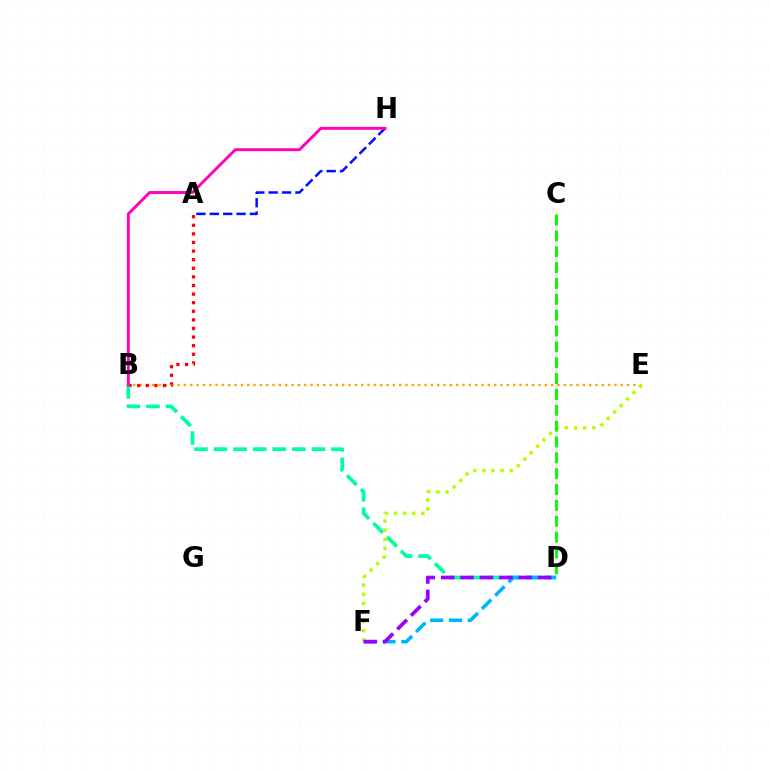{('B', 'E'): [{'color': '#ffa500', 'line_style': 'dotted', 'thickness': 1.72}], ('A', 'B'): [{'color': '#ff0000', 'line_style': 'dotted', 'thickness': 2.34}], ('B', 'D'): [{'color': '#00ff9d', 'line_style': 'dashed', 'thickness': 2.66}], ('E', 'F'): [{'color': '#b3ff00', 'line_style': 'dotted', 'thickness': 2.48}], ('D', 'F'): [{'color': '#00b5ff', 'line_style': 'dashed', 'thickness': 2.56}, {'color': '#9b00ff', 'line_style': 'dashed', 'thickness': 2.64}], ('A', 'H'): [{'color': '#0010ff', 'line_style': 'dashed', 'thickness': 1.82}], ('B', 'H'): [{'color': '#ff00bd', 'line_style': 'solid', 'thickness': 2.1}], ('C', 'D'): [{'color': '#08ff00', 'line_style': 'dashed', 'thickness': 2.15}]}